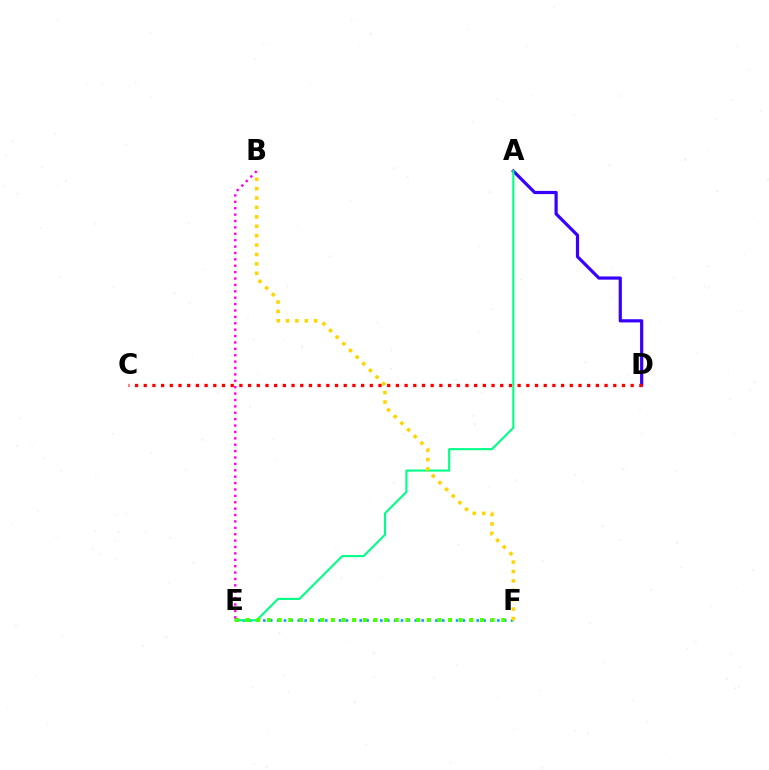{('E', 'F'): [{'color': '#009eff', 'line_style': 'dotted', 'thickness': 1.87}, {'color': '#4fff00', 'line_style': 'dotted', 'thickness': 2.89}], ('A', 'D'): [{'color': '#3700ff', 'line_style': 'solid', 'thickness': 2.3}], ('A', 'E'): [{'color': '#00ff86', 'line_style': 'solid', 'thickness': 1.51}], ('C', 'D'): [{'color': '#ff0000', 'line_style': 'dotted', 'thickness': 2.36}], ('B', 'F'): [{'color': '#ffd500', 'line_style': 'dotted', 'thickness': 2.56}], ('B', 'E'): [{'color': '#ff00ed', 'line_style': 'dotted', 'thickness': 1.74}]}